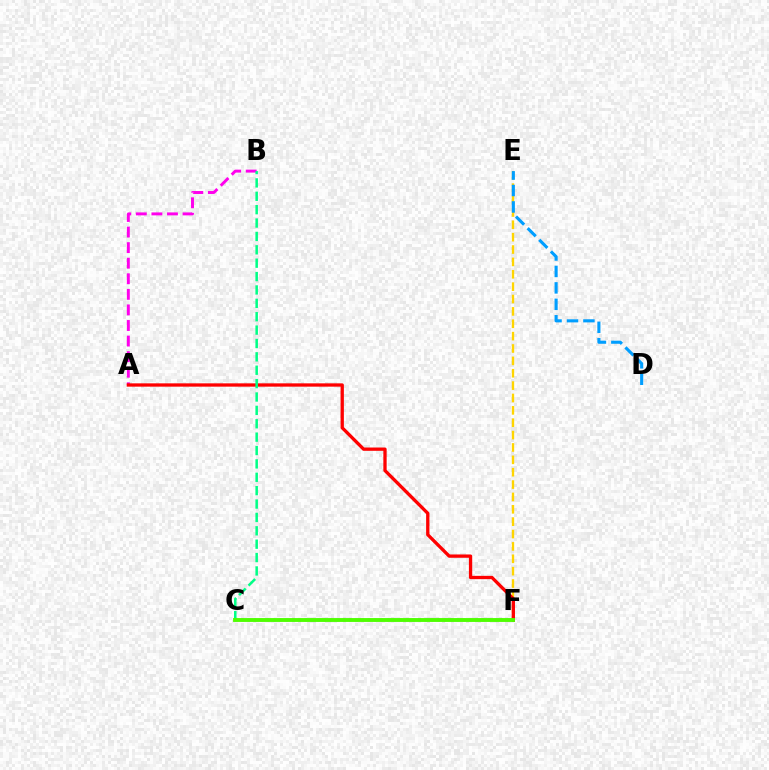{('E', 'F'): [{'color': '#ffd500', 'line_style': 'dashed', 'thickness': 1.68}], ('A', 'B'): [{'color': '#ff00ed', 'line_style': 'dashed', 'thickness': 2.12}], ('A', 'F'): [{'color': '#ff0000', 'line_style': 'solid', 'thickness': 2.38}], ('C', 'F'): [{'color': '#3700ff', 'line_style': 'dotted', 'thickness': 1.72}, {'color': '#4fff00', 'line_style': 'solid', 'thickness': 2.79}], ('B', 'C'): [{'color': '#00ff86', 'line_style': 'dashed', 'thickness': 1.82}], ('D', 'E'): [{'color': '#009eff', 'line_style': 'dashed', 'thickness': 2.23}]}